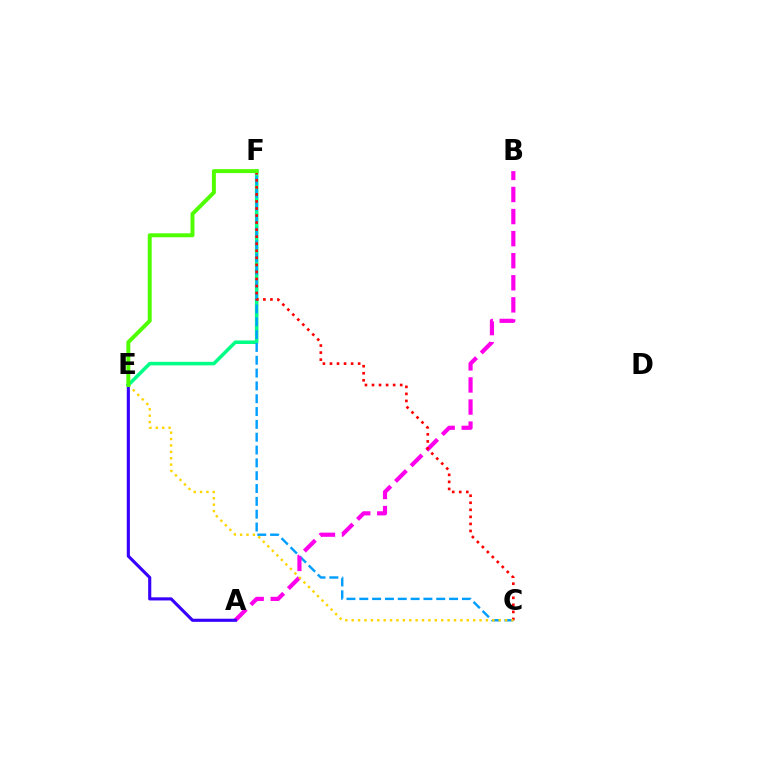{('E', 'F'): [{'color': '#00ff86', 'line_style': 'solid', 'thickness': 2.55}, {'color': '#4fff00', 'line_style': 'solid', 'thickness': 2.84}], ('C', 'F'): [{'color': '#009eff', 'line_style': 'dashed', 'thickness': 1.74}, {'color': '#ff0000', 'line_style': 'dotted', 'thickness': 1.91}], ('A', 'B'): [{'color': '#ff00ed', 'line_style': 'dashed', 'thickness': 3.0}], ('C', 'E'): [{'color': '#ffd500', 'line_style': 'dotted', 'thickness': 1.74}], ('A', 'E'): [{'color': '#3700ff', 'line_style': 'solid', 'thickness': 2.24}]}